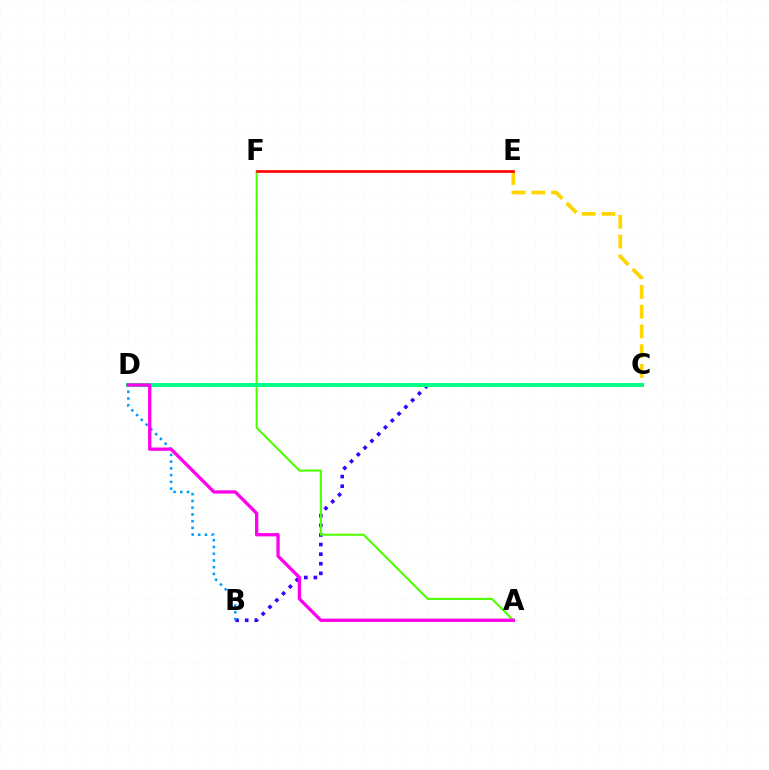{('B', 'C'): [{'color': '#3700ff', 'line_style': 'dotted', 'thickness': 2.61}], ('B', 'D'): [{'color': '#009eff', 'line_style': 'dotted', 'thickness': 1.83}], ('C', 'E'): [{'color': '#ffd500', 'line_style': 'dashed', 'thickness': 2.68}], ('A', 'F'): [{'color': '#4fff00', 'line_style': 'solid', 'thickness': 1.51}], ('C', 'D'): [{'color': '#00ff86', 'line_style': 'solid', 'thickness': 2.9}], ('E', 'F'): [{'color': '#ff0000', 'line_style': 'solid', 'thickness': 1.9}], ('A', 'D'): [{'color': '#ff00ed', 'line_style': 'solid', 'thickness': 2.37}]}